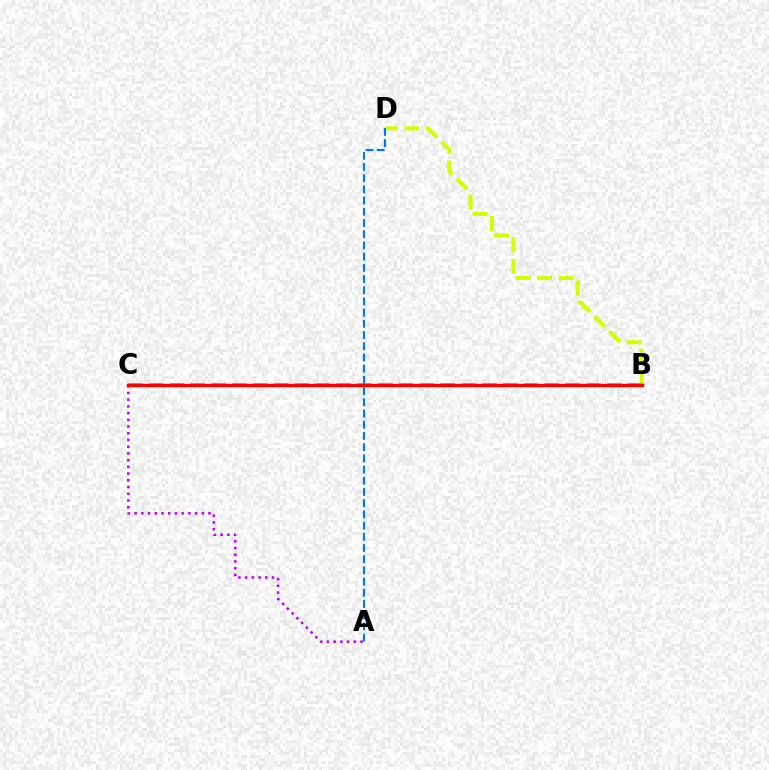{('B', 'D'): [{'color': '#d1ff00', 'line_style': 'dashed', 'thickness': 2.91}], ('A', 'C'): [{'color': '#b900ff', 'line_style': 'dotted', 'thickness': 1.83}], ('B', 'C'): [{'color': '#00ff5c', 'line_style': 'dashed', 'thickness': 2.83}, {'color': '#ff0000', 'line_style': 'solid', 'thickness': 2.4}], ('A', 'D'): [{'color': '#0074ff', 'line_style': 'dashed', 'thickness': 1.52}]}